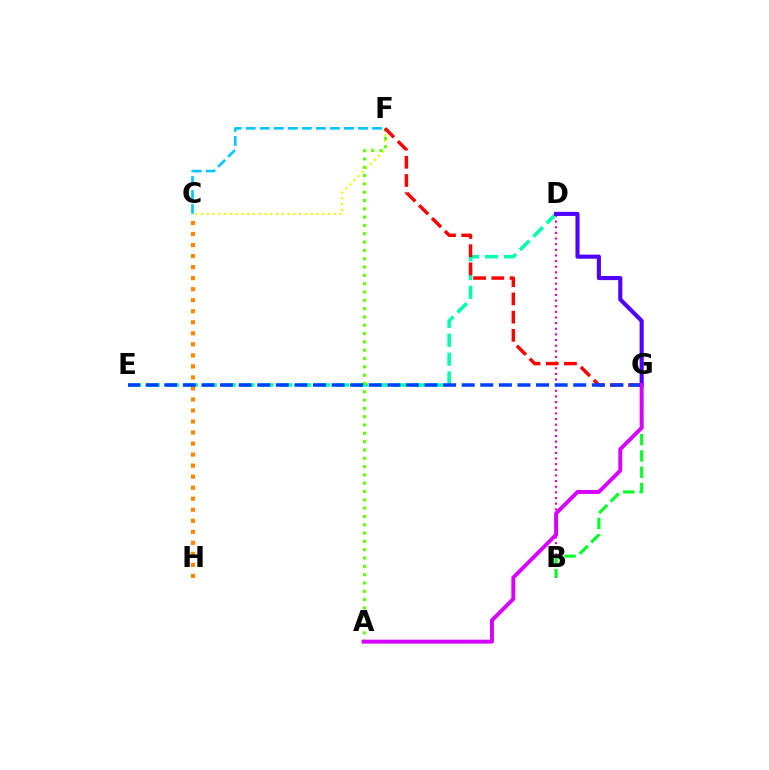{('B', 'D'): [{'color': '#ff00a0', 'line_style': 'dotted', 'thickness': 1.53}], ('C', 'F'): [{'color': '#eeff00', 'line_style': 'dotted', 'thickness': 1.57}, {'color': '#00c7ff', 'line_style': 'dashed', 'thickness': 1.91}], ('D', 'E'): [{'color': '#00ffaf', 'line_style': 'dashed', 'thickness': 2.57}], ('A', 'F'): [{'color': '#66ff00', 'line_style': 'dotted', 'thickness': 2.26}], ('C', 'H'): [{'color': '#ff8800', 'line_style': 'dotted', 'thickness': 3.0}], ('D', 'G'): [{'color': '#4f00ff', 'line_style': 'solid', 'thickness': 2.95}], ('B', 'G'): [{'color': '#00ff27', 'line_style': 'dashed', 'thickness': 2.21}], ('F', 'G'): [{'color': '#ff0000', 'line_style': 'dashed', 'thickness': 2.47}], ('E', 'G'): [{'color': '#003fff', 'line_style': 'dashed', 'thickness': 2.53}], ('A', 'G'): [{'color': '#d600ff', 'line_style': 'solid', 'thickness': 2.83}]}